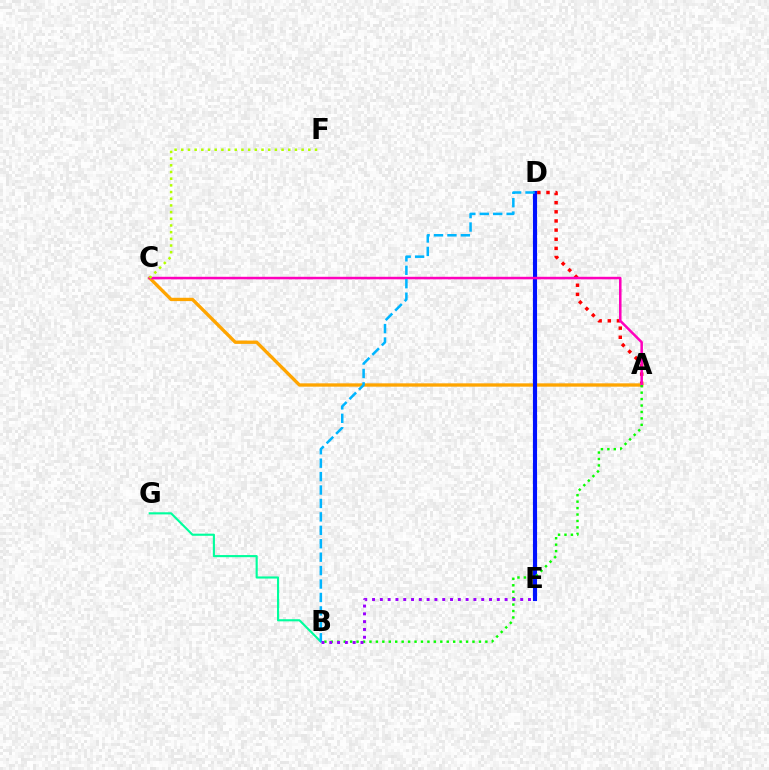{('A', 'D'): [{'color': '#ff0000', 'line_style': 'dotted', 'thickness': 2.48}], ('B', 'G'): [{'color': '#00ff9d', 'line_style': 'solid', 'thickness': 1.53}], ('A', 'C'): [{'color': '#ffa500', 'line_style': 'solid', 'thickness': 2.4}, {'color': '#ff00bd', 'line_style': 'solid', 'thickness': 1.82}], ('D', 'E'): [{'color': '#0010ff', 'line_style': 'solid', 'thickness': 2.98}], ('A', 'B'): [{'color': '#08ff00', 'line_style': 'dotted', 'thickness': 1.75}], ('B', 'D'): [{'color': '#00b5ff', 'line_style': 'dashed', 'thickness': 1.82}], ('C', 'F'): [{'color': '#b3ff00', 'line_style': 'dotted', 'thickness': 1.82}], ('B', 'E'): [{'color': '#9b00ff', 'line_style': 'dotted', 'thickness': 2.12}]}